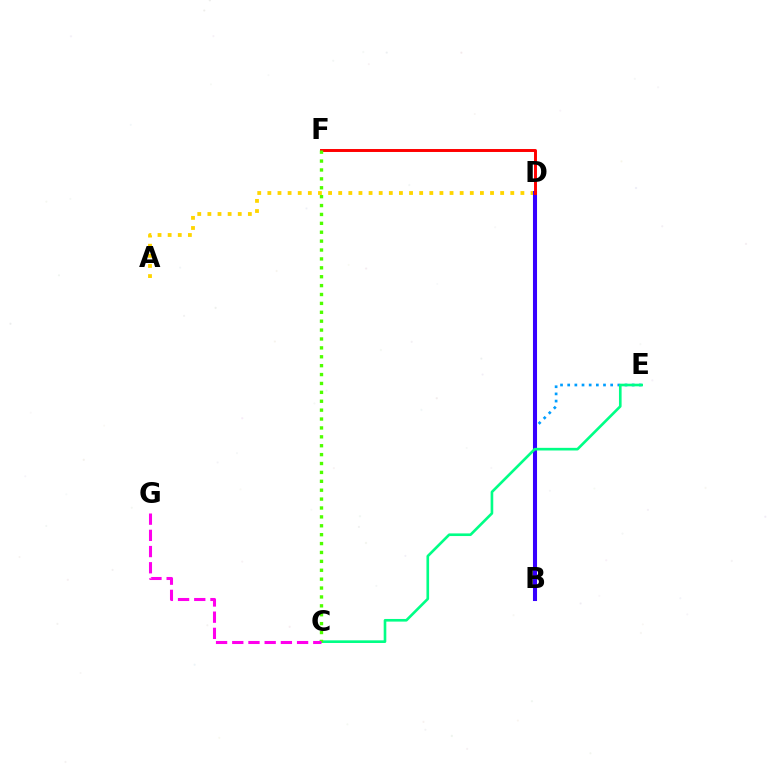{('A', 'D'): [{'color': '#ffd500', 'line_style': 'dotted', 'thickness': 2.75}], ('B', 'E'): [{'color': '#009eff', 'line_style': 'dotted', 'thickness': 1.95}], ('B', 'D'): [{'color': '#3700ff', 'line_style': 'solid', 'thickness': 2.93}], ('D', 'F'): [{'color': '#ff0000', 'line_style': 'solid', 'thickness': 2.12}], ('C', 'E'): [{'color': '#00ff86', 'line_style': 'solid', 'thickness': 1.9}], ('C', 'F'): [{'color': '#4fff00', 'line_style': 'dotted', 'thickness': 2.42}], ('C', 'G'): [{'color': '#ff00ed', 'line_style': 'dashed', 'thickness': 2.2}]}